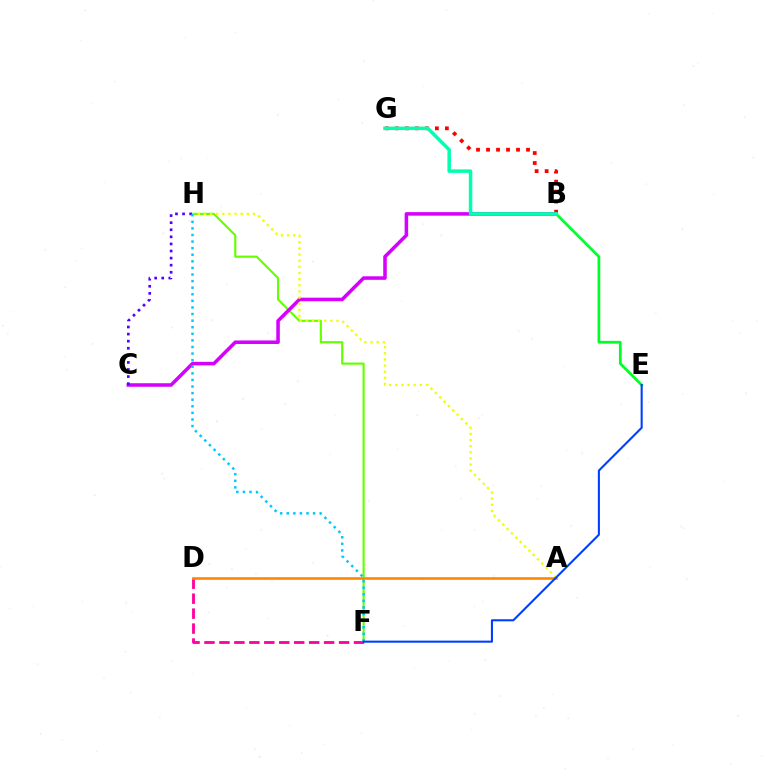{('B', 'G'): [{'color': '#ff0000', 'line_style': 'dotted', 'thickness': 2.72}, {'color': '#00ffaf', 'line_style': 'solid', 'thickness': 2.52}], ('F', 'H'): [{'color': '#66ff00', 'line_style': 'solid', 'thickness': 1.55}, {'color': '#00c7ff', 'line_style': 'dotted', 'thickness': 1.79}], ('B', 'C'): [{'color': '#d600ff', 'line_style': 'solid', 'thickness': 2.55}], ('D', 'F'): [{'color': '#ff00a0', 'line_style': 'dashed', 'thickness': 2.03}], ('B', 'E'): [{'color': '#00ff27', 'line_style': 'solid', 'thickness': 1.98}], ('A', 'H'): [{'color': '#eeff00', 'line_style': 'dotted', 'thickness': 1.67}], ('C', 'H'): [{'color': '#4f00ff', 'line_style': 'dotted', 'thickness': 1.92}], ('A', 'D'): [{'color': '#ff8800', 'line_style': 'solid', 'thickness': 1.91}], ('E', 'F'): [{'color': '#003fff', 'line_style': 'solid', 'thickness': 1.5}]}